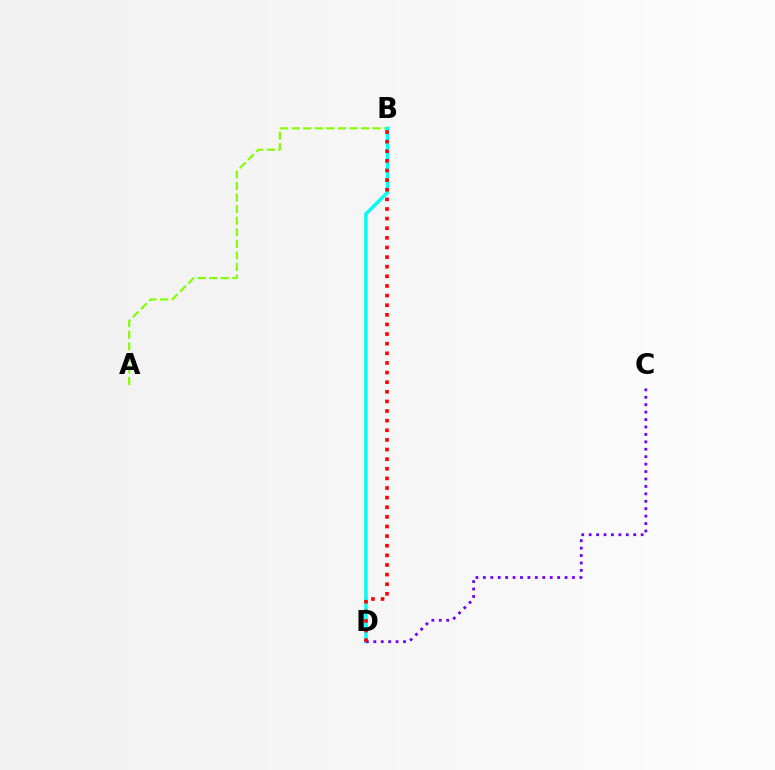{('A', 'B'): [{'color': '#84ff00', 'line_style': 'dashed', 'thickness': 1.57}], ('B', 'D'): [{'color': '#00fff6', 'line_style': 'solid', 'thickness': 2.49}, {'color': '#ff0000', 'line_style': 'dotted', 'thickness': 2.61}], ('C', 'D'): [{'color': '#7200ff', 'line_style': 'dotted', 'thickness': 2.02}]}